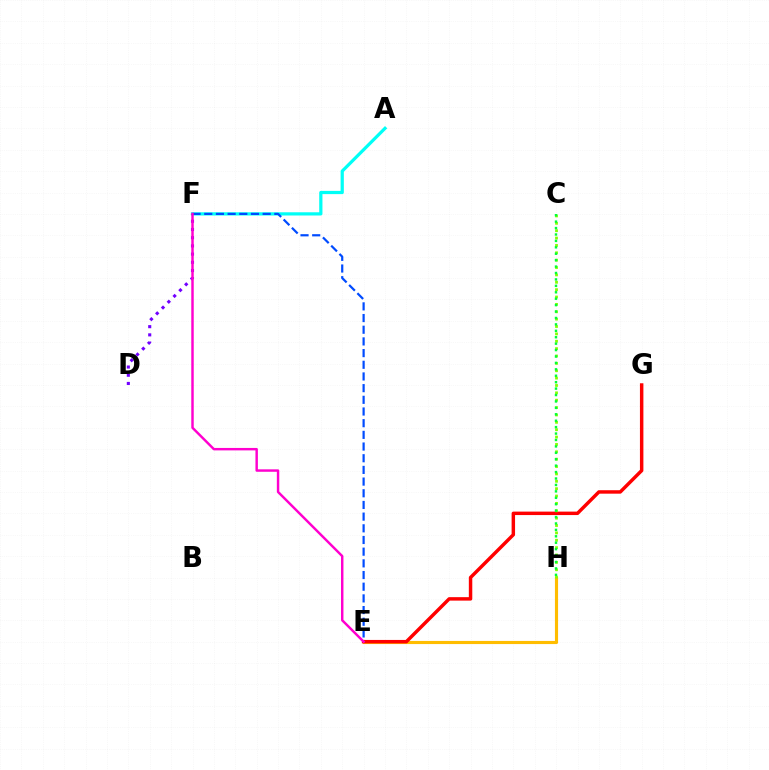{('E', 'H'): [{'color': '#ffbd00', 'line_style': 'solid', 'thickness': 2.25}], ('A', 'F'): [{'color': '#00fff6', 'line_style': 'solid', 'thickness': 2.32}], ('D', 'F'): [{'color': '#7200ff', 'line_style': 'dotted', 'thickness': 2.23}], ('E', 'F'): [{'color': '#004bff', 'line_style': 'dashed', 'thickness': 1.59}, {'color': '#ff00cf', 'line_style': 'solid', 'thickness': 1.76}], ('E', 'G'): [{'color': '#ff0000', 'line_style': 'solid', 'thickness': 2.49}], ('C', 'H'): [{'color': '#84ff00', 'line_style': 'dotted', 'thickness': 2.0}, {'color': '#00ff39', 'line_style': 'dotted', 'thickness': 1.74}]}